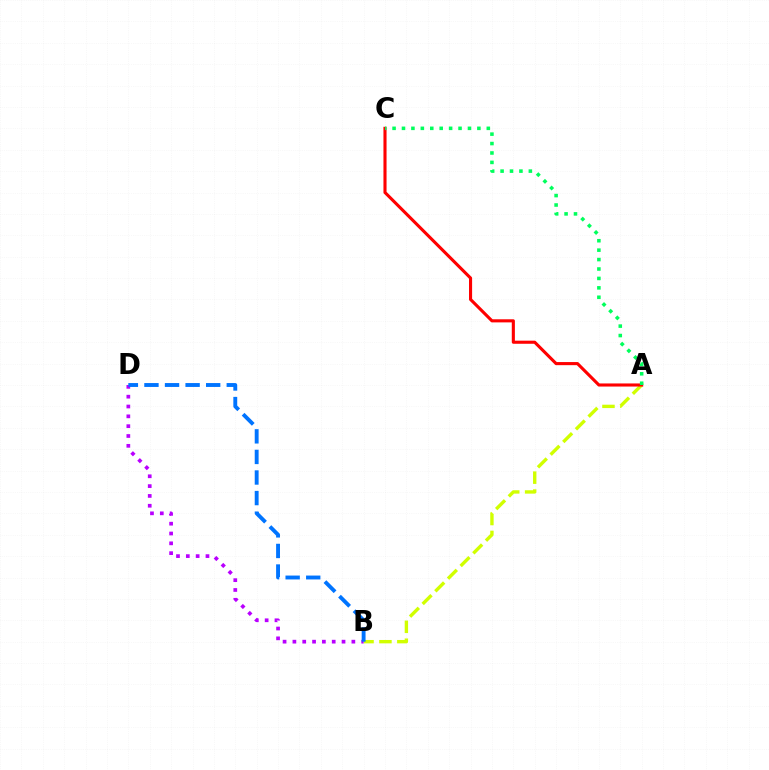{('A', 'B'): [{'color': '#d1ff00', 'line_style': 'dashed', 'thickness': 2.43}], ('A', 'C'): [{'color': '#ff0000', 'line_style': 'solid', 'thickness': 2.23}, {'color': '#00ff5c', 'line_style': 'dotted', 'thickness': 2.56}], ('B', 'D'): [{'color': '#b900ff', 'line_style': 'dotted', 'thickness': 2.67}, {'color': '#0074ff', 'line_style': 'dashed', 'thickness': 2.8}]}